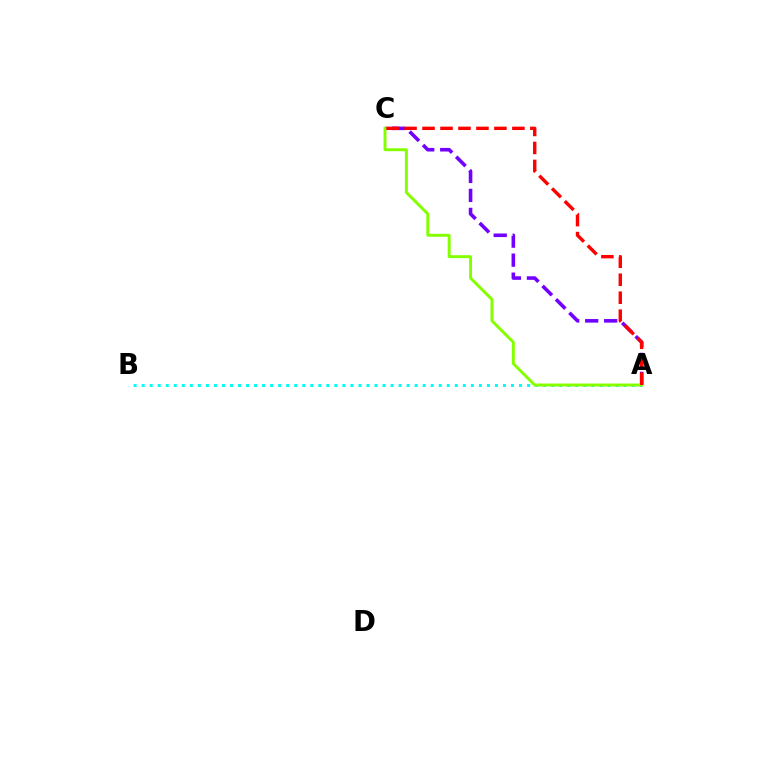{('A', 'B'): [{'color': '#00fff6', 'line_style': 'dotted', 'thickness': 2.18}], ('A', 'C'): [{'color': '#7200ff', 'line_style': 'dashed', 'thickness': 2.58}, {'color': '#84ff00', 'line_style': 'solid', 'thickness': 2.11}, {'color': '#ff0000', 'line_style': 'dashed', 'thickness': 2.44}]}